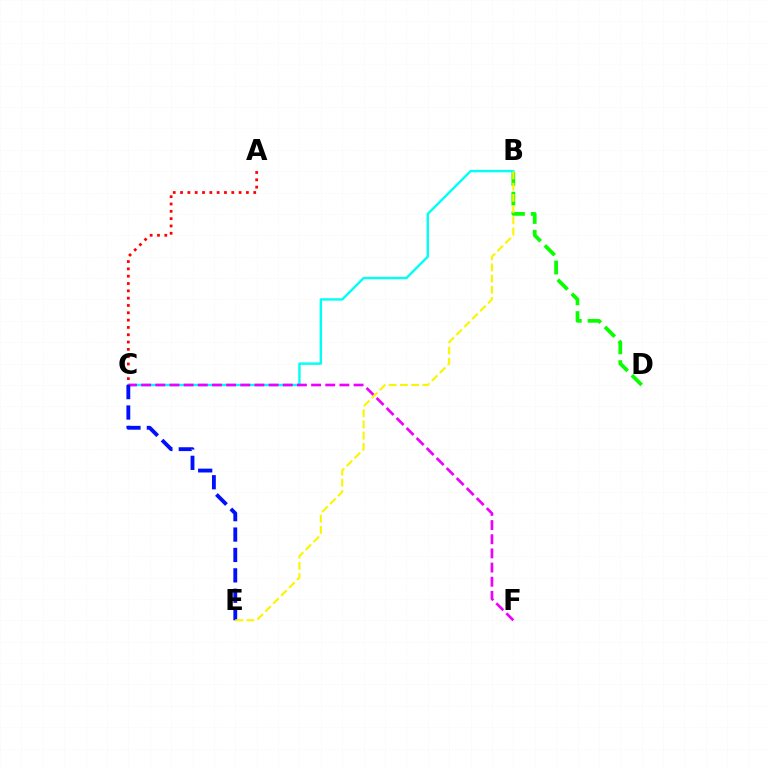{('B', 'D'): [{'color': '#08ff00', 'line_style': 'dashed', 'thickness': 2.69}], ('B', 'C'): [{'color': '#00fff6', 'line_style': 'solid', 'thickness': 1.73}], ('C', 'F'): [{'color': '#ee00ff', 'line_style': 'dashed', 'thickness': 1.92}], ('A', 'C'): [{'color': '#ff0000', 'line_style': 'dotted', 'thickness': 1.99}], ('C', 'E'): [{'color': '#0010ff', 'line_style': 'dashed', 'thickness': 2.77}], ('B', 'E'): [{'color': '#fcf500', 'line_style': 'dashed', 'thickness': 1.52}]}